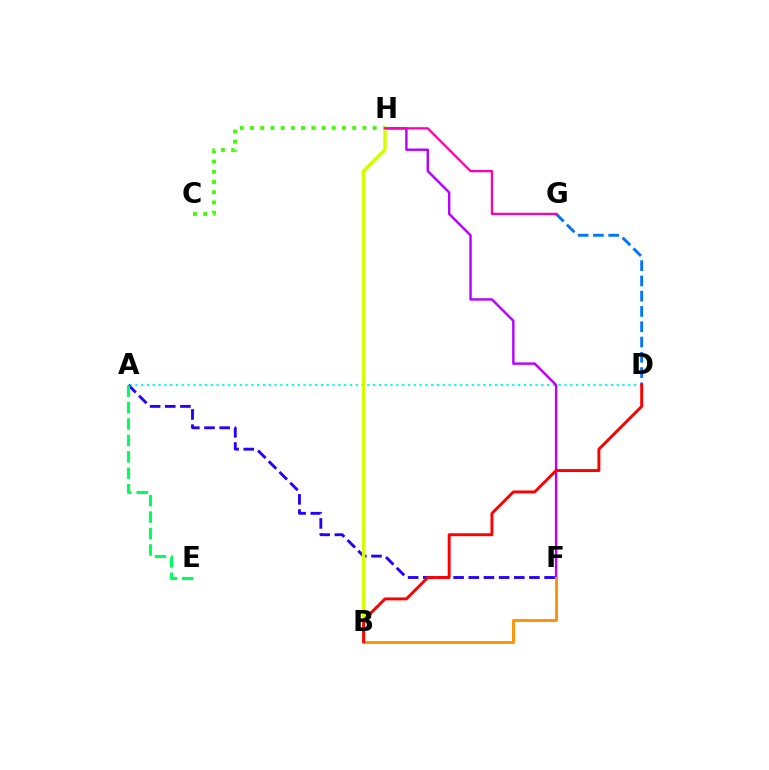{('A', 'D'): [{'color': '#00fff6', 'line_style': 'dotted', 'thickness': 1.58}], ('F', 'H'): [{'color': '#b900ff', 'line_style': 'solid', 'thickness': 1.74}], ('C', 'H'): [{'color': '#3dff00', 'line_style': 'dotted', 'thickness': 2.78}], ('A', 'F'): [{'color': '#2500ff', 'line_style': 'dashed', 'thickness': 2.06}], ('A', 'E'): [{'color': '#00ff5c', 'line_style': 'dashed', 'thickness': 2.23}], ('B', 'F'): [{'color': '#ff9400', 'line_style': 'solid', 'thickness': 2.1}], ('D', 'G'): [{'color': '#0074ff', 'line_style': 'dashed', 'thickness': 2.08}], ('B', 'H'): [{'color': '#d1ff00', 'line_style': 'solid', 'thickness': 2.47}], ('B', 'D'): [{'color': '#ff0000', 'line_style': 'solid', 'thickness': 2.1}], ('G', 'H'): [{'color': '#ff00ac', 'line_style': 'solid', 'thickness': 1.65}]}